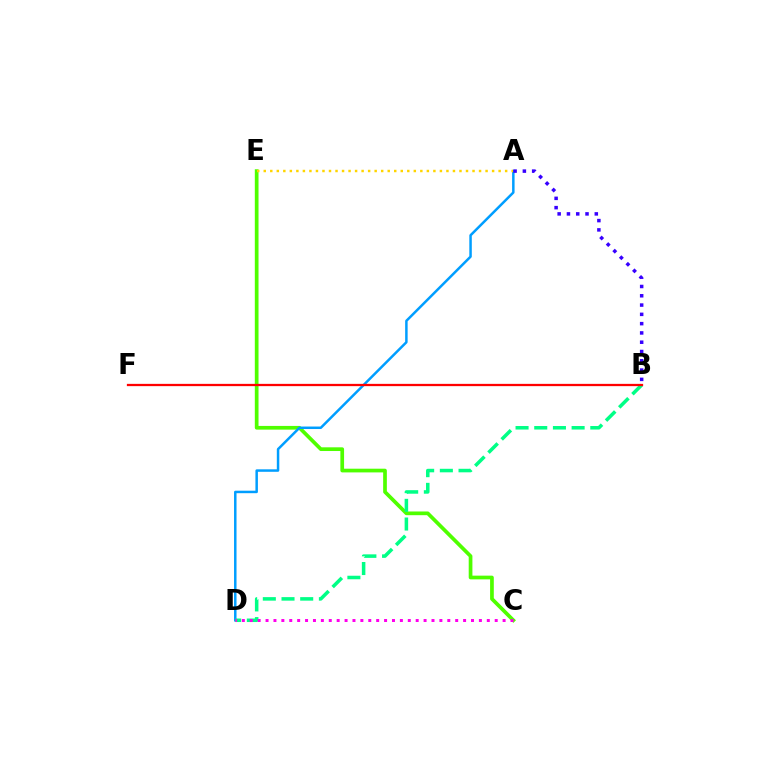{('C', 'E'): [{'color': '#4fff00', 'line_style': 'solid', 'thickness': 2.67}], ('A', 'D'): [{'color': '#009eff', 'line_style': 'solid', 'thickness': 1.79}], ('B', 'D'): [{'color': '#00ff86', 'line_style': 'dashed', 'thickness': 2.54}], ('C', 'D'): [{'color': '#ff00ed', 'line_style': 'dotted', 'thickness': 2.15}], ('B', 'F'): [{'color': '#ff0000', 'line_style': 'solid', 'thickness': 1.64}], ('A', 'E'): [{'color': '#ffd500', 'line_style': 'dotted', 'thickness': 1.77}], ('A', 'B'): [{'color': '#3700ff', 'line_style': 'dotted', 'thickness': 2.52}]}